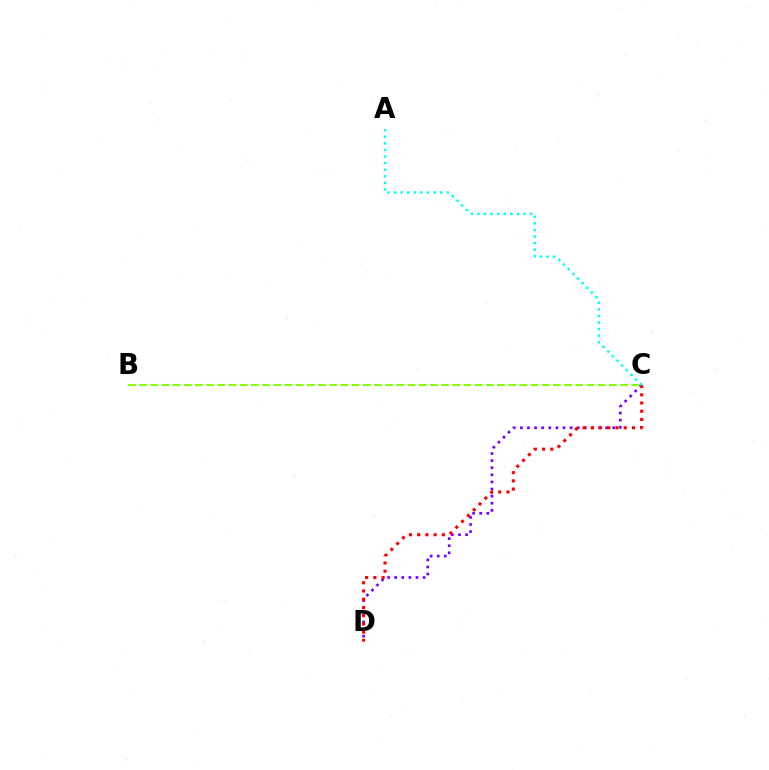{('C', 'D'): [{'color': '#7200ff', 'line_style': 'dotted', 'thickness': 1.93}, {'color': '#ff0000', 'line_style': 'dotted', 'thickness': 2.24}], ('A', 'C'): [{'color': '#00fff6', 'line_style': 'dotted', 'thickness': 1.79}], ('B', 'C'): [{'color': '#84ff00', 'line_style': 'dashed', 'thickness': 1.52}]}